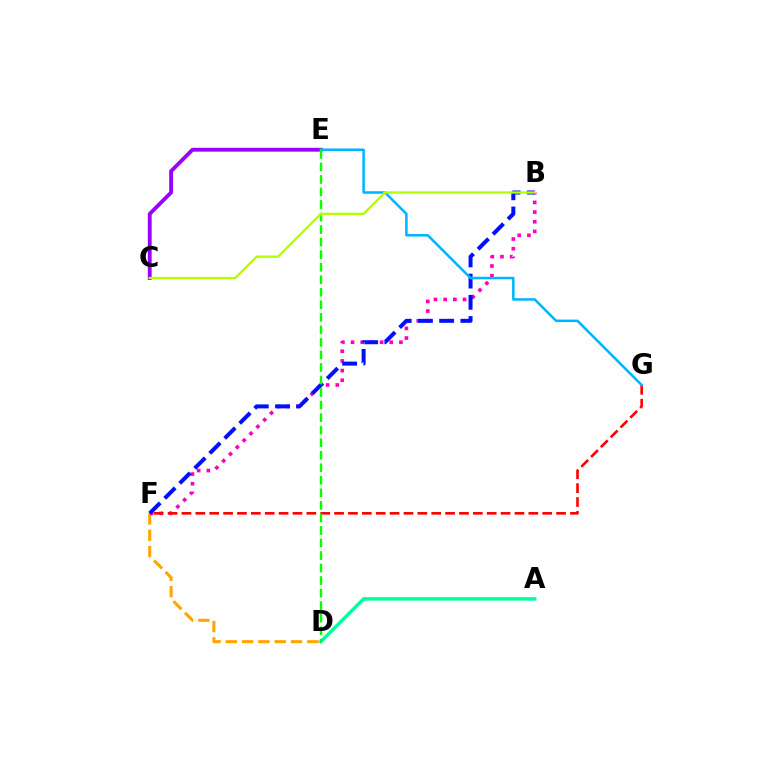{('A', 'D'): [{'color': '#00ff9d', 'line_style': 'solid', 'thickness': 2.52}], ('D', 'F'): [{'color': '#ffa500', 'line_style': 'dashed', 'thickness': 2.21}], ('B', 'F'): [{'color': '#ff00bd', 'line_style': 'dotted', 'thickness': 2.63}, {'color': '#0010ff', 'line_style': 'dashed', 'thickness': 2.88}], ('F', 'G'): [{'color': '#ff0000', 'line_style': 'dashed', 'thickness': 1.88}], ('C', 'E'): [{'color': '#9b00ff', 'line_style': 'solid', 'thickness': 2.76}], ('E', 'G'): [{'color': '#00b5ff', 'line_style': 'solid', 'thickness': 1.82}], ('D', 'E'): [{'color': '#08ff00', 'line_style': 'dashed', 'thickness': 1.7}], ('B', 'C'): [{'color': '#b3ff00', 'line_style': 'solid', 'thickness': 1.7}]}